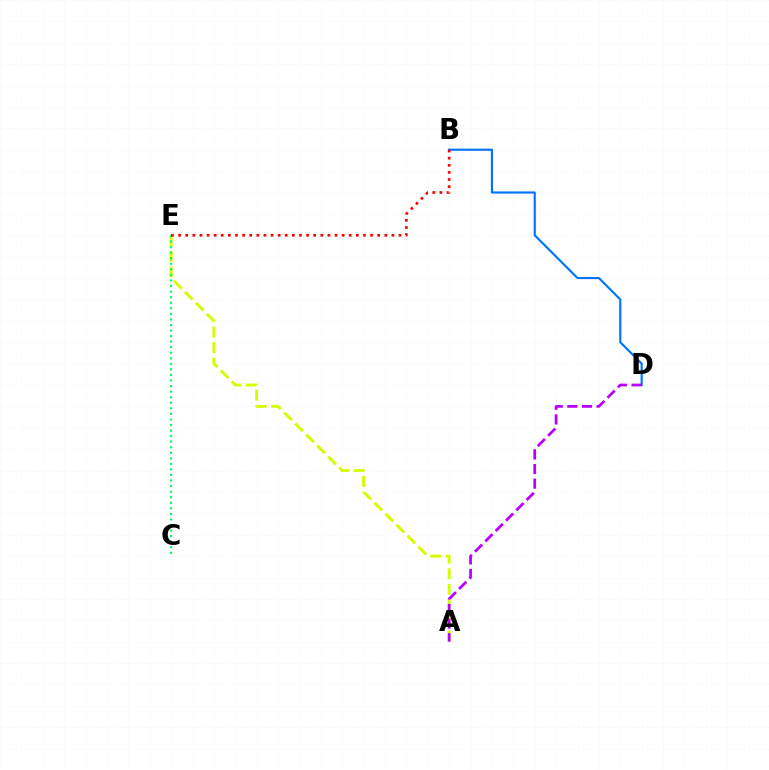{('B', 'D'): [{'color': '#0074ff', 'line_style': 'solid', 'thickness': 1.55}], ('A', 'E'): [{'color': '#d1ff00', 'line_style': 'dashed', 'thickness': 2.12}], ('A', 'D'): [{'color': '#b900ff', 'line_style': 'dashed', 'thickness': 1.99}], ('C', 'E'): [{'color': '#00ff5c', 'line_style': 'dotted', 'thickness': 1.51}], ('B', 'E'): [{'color': '#ff0000', 'line_style': 'dotted', 'thickness': 1.93}]}